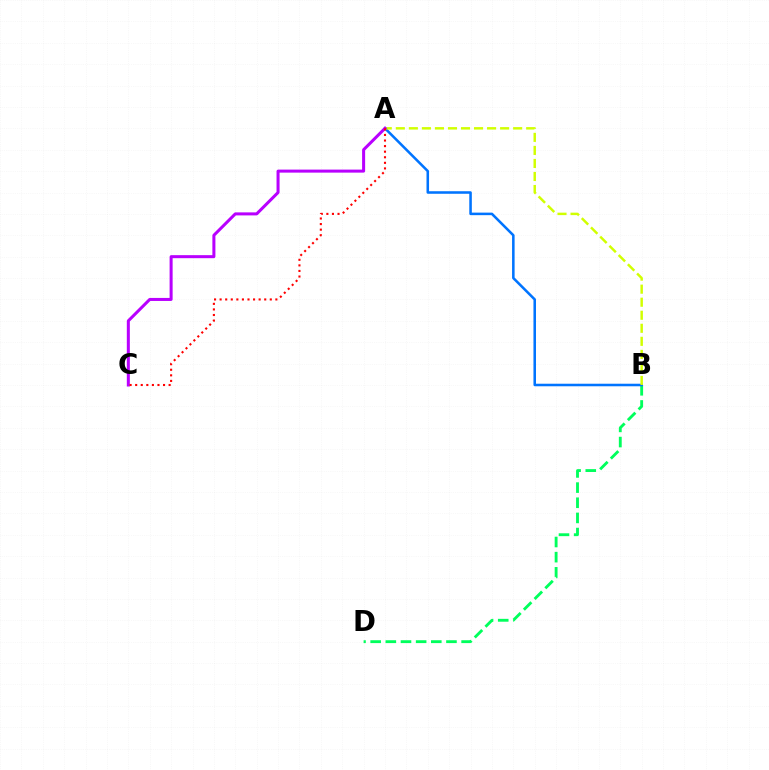{('B', 'D'): [{'color': '#00ff5c', 'line_style': 'dashed', 'thickness': 2.06}], ('A', 'B'): [{'color': '#0074ff', 'line_style': 'solid', 'thickness': 1.83}, {'color': '#d1ff00', 'line_style': 'dashed', 'thickness': 1.77}], ('A', 'C'): [{'color': '#b900ff', 'line_style': 'solid', 'thickness': 2.18}, {'color': '#ff0000', 'line_style': 'dotted', 'thickness': 1.51}]}